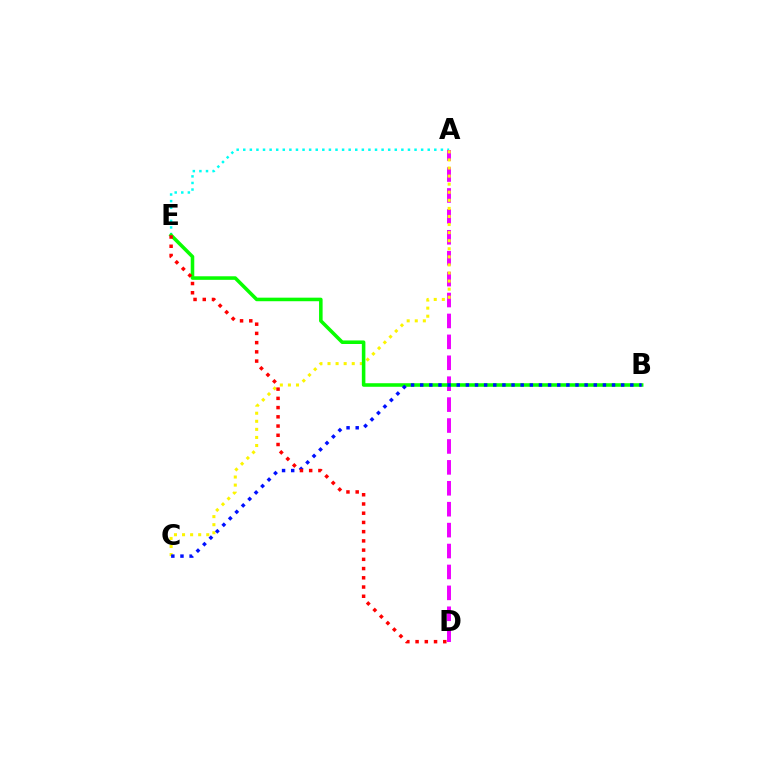{('A', 'E'): [{'color': '#00fff6', 'line_style': 'dotted', 'thickness': 1.79}], ('A', 'D'): [{'color': '#ee00ff', 'line_style': 'dashed', 'thickness': 2.84}], ('A', 'C'): [{'color': '#fcf500', 'line_style': 'dotted', 'thickness': 2.19}], ('B', 'E'): [{'color': '#08ff00', 'line_style': 'solid', 'thickness': 2.56}], ('B', 'C'): [{'color': '#0010ff', 'line_style': 'dotted', 'thickness': 2.48}], ('D', 'E'): [{'color': '#ff0000', 'line_style': 'dotted', 'thickness': 2.51}]}